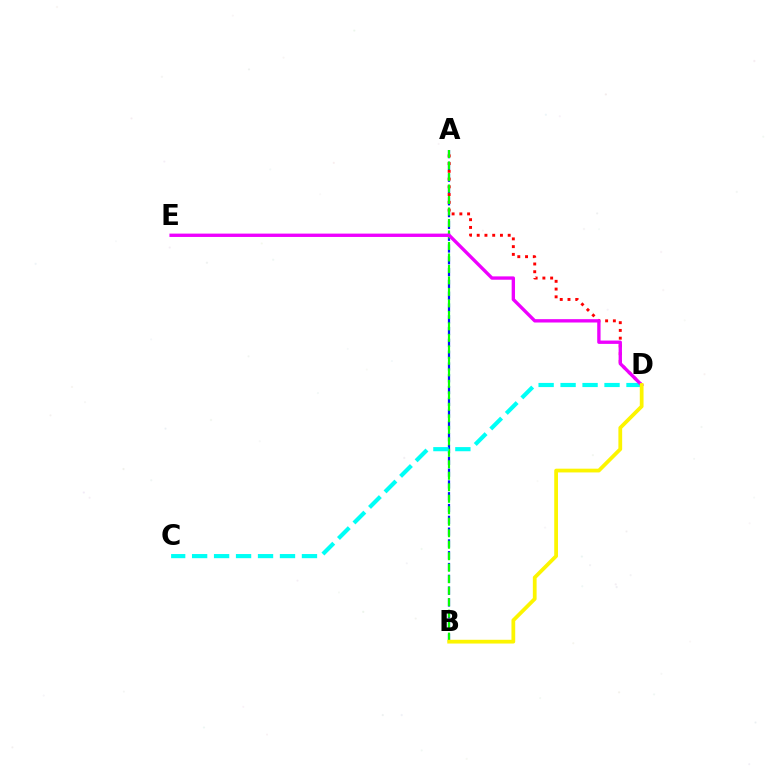{('A', 'B'): [{'color': '#0010ff', 'line_style': 'dashed', 'thickness': 1.6}, {'color': '#08ff00', 'line_style': 'dashed', 'thickness': 1.56}], ('A', 'D'): [{'color': '#ff0000', 'line_style': 'dotted', 'thickness': 2.11}], ('C', 'D'): [{'color': '#00fff6', 'line_style': 'dashed', 'thickness': 2.98}], ('D', 'E'): [{'color': '#ee00ff', 'line_style': 'solid', 'thickness': 2.41}], ('B', 'D'): [{'color': '#fcf500', 'line_style': 'solid', 'thickness': 2.7}]}